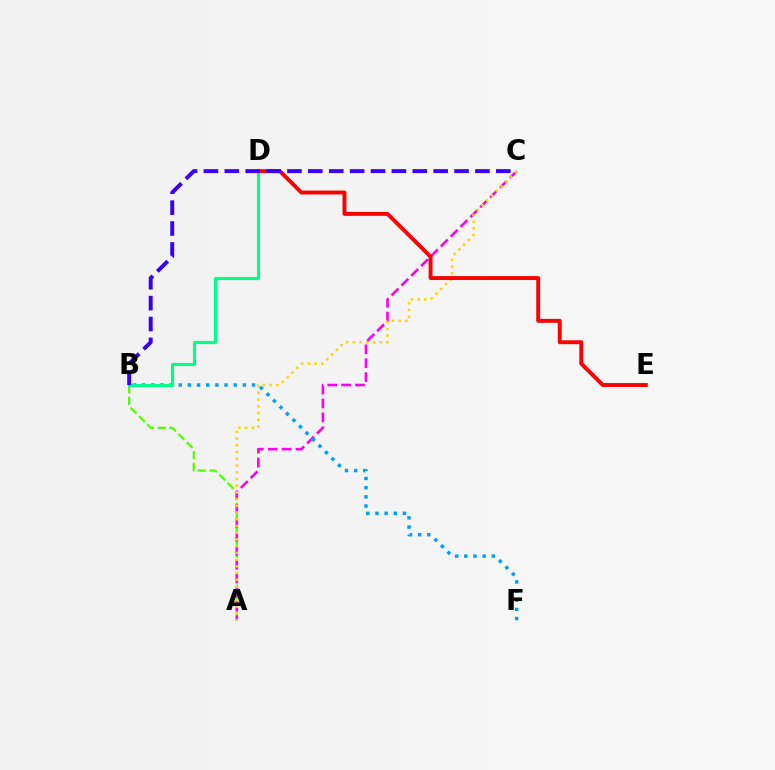{('A', 'B'): [{'color': '#4fff00', 'line_style': 'dashed', 'thickness': 1.59}], ('A', 'C'): [{'color': '#ff00ed', 'line_style': 'dashed', 'thickness': 1.89}, {'color': '#ffd500', 'line_style': 'dotted', 'thickness': 1.83}], ('D', 'E'): [{'color': '#ff0000', 'line_style': 'solid', 'thickness': 2.81}], ('B', 'F'): [{'color': '#009eff', 'line_style': 'dotted', 'thickness': 2.49}], ('B', 'D'): [{'color': '#00ff86', 'line_style': 'solid', 'thickness': 2.25}], ('B', 'C'): [{'color': '#3700ff', 'line_style': 'dashed', 'thickness': 2.84}]}